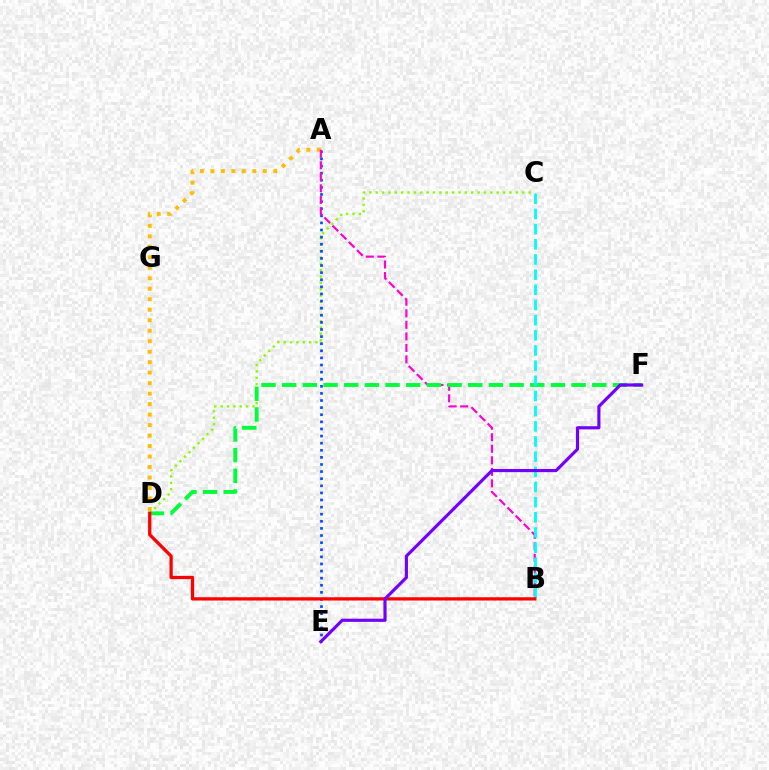{('C', 'D'): [{'color': '#84ff00', 'line_style': 'dotted', 'thickness': 1.73}], ('A', 'E'): [{'color': '#004bff', 'line_style': 'dotted', 'thickness': 1.93}], ('A', 'D'): [{'color': '#ffbd00', 'line_style': 'dotted', 'thickness': 2.85}], ('A', 'B'): [{'color': '#ff00cf', 'line_style': 'dashed', 'thickness': 1.57}], ('D', 'F'): [{'color': '#00ff39', 'line_style': 'dashed', 'thickness': 2.81}], ('B', 'C'): [{'color': '#00fff6', 'line_style': 'dashed', 'thickness': 2.06}], ('B', 'D'): [{'color': '#ff0000', 'line_style': 'solid', 'thickness': 2.36}], ('E', 'F'): [{'color': '#7200ff', 'line_style': 'solid', 'thickness': 2.27}]}